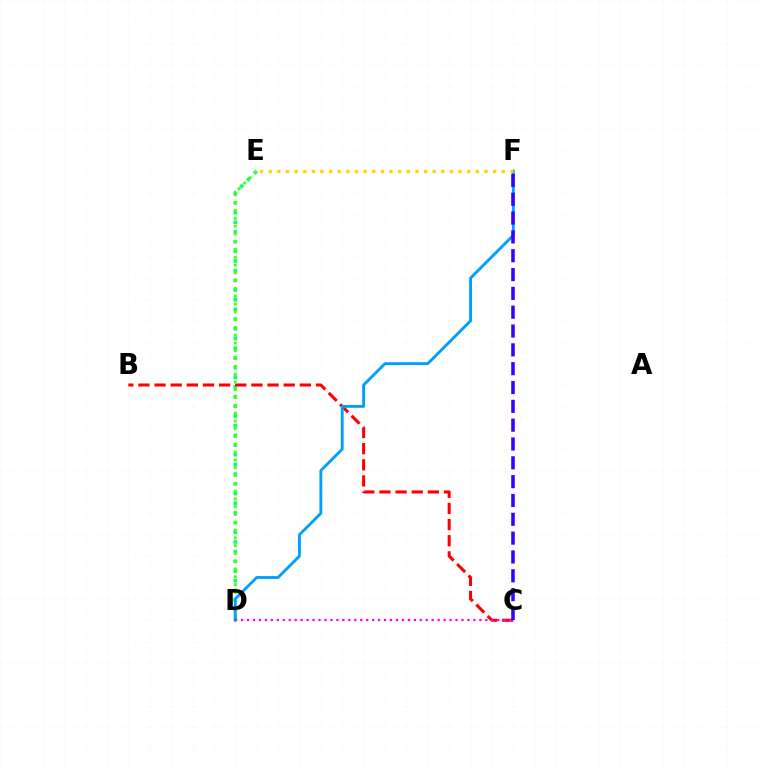{('D', 'E'): [{'color': '#00ff86', 'line_style': 'dotted', 'thickness': 2.63}, {'color': '#4fff00', 'line_style': 'dotted', 'thickness': 2.12}], ('B', 'C'): [{'color': '#ff0000', 'line_style': 'dashed', 'thickness': 2.19}], ('D', 'F'): [{'color': '#009eff', 'line_style': 'solid', 'thickness': 2.05}], ('C', 'D'): [{'color': '#ff00ed', 'line_style': 'dotted', 'thickness': 1.62}], ('E', 'F'): [{'color': '#ffd500', 'line_style': 'dotted', 'thickness': 2.34}], ('C', 'F'): [{'color': '#3700ff', 'line_style': 'dashed', 'thickness': 2.56}]}